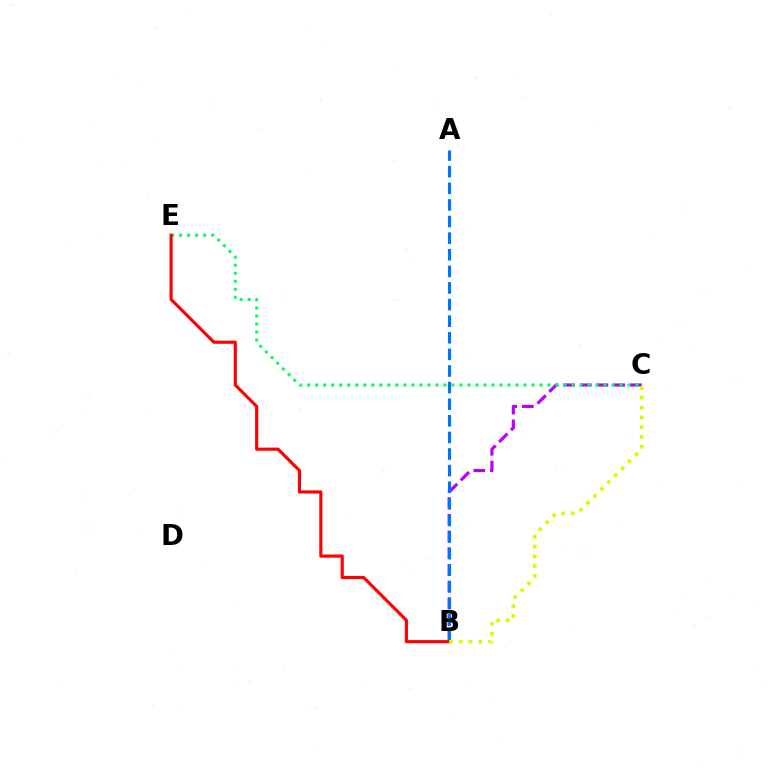{('B', 'C'): [{'color': '#b900ff', 'line_style': 'dashed', 'thickness': 2.27}, {'color': '#d1ff00', 'line_style': 'dotted', 'thickness': 2.66}], ('C', 'E'): [{'color': '#00ff5c', 'line_style': 'dotted', 'thickness': 2.18}], ('A', 'B'): [{'color': '#0074ff', 'line_style': 'dashed', 'thickness': 2.26}], ('B', 'E'): [{'color': '#ff0000', 'line_style': 'solid', 'thickness': 2.26}]}